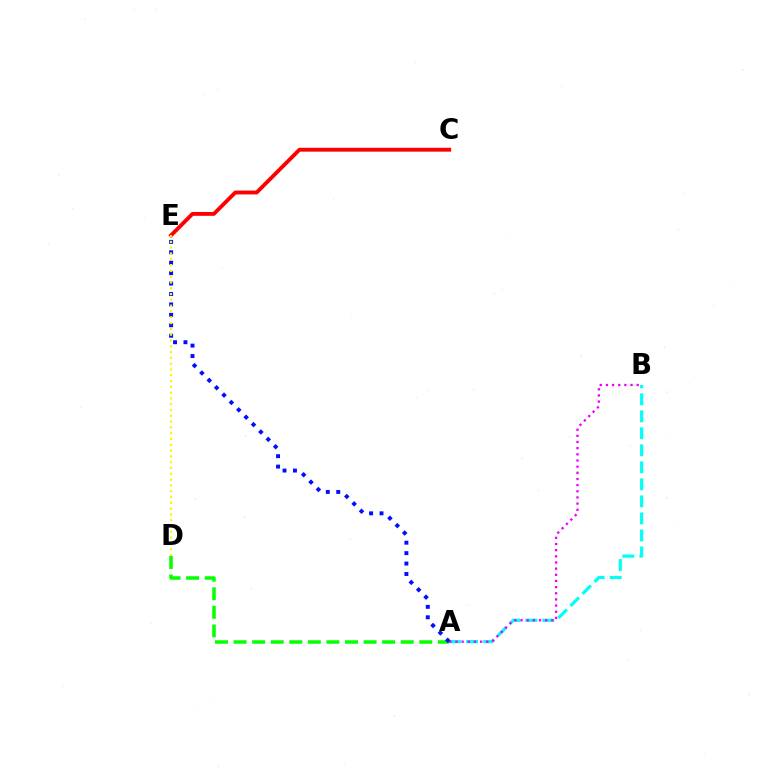{('A', 'B'): [{'color': '#00fff6', 'line_style': 'dashed', 'thickness': 2.31}, {'color': '#ee00ff', 'line_style': 'dotted', 'thickness': 1.67}], ('A', 'D'): [{'color': '#08ff00', 'line_style': 'dashed', 'thickness': 2.52}], ('A', 'E'): [{'color': '#0010ff', 'line_style': 'dotted', 'thickness': 2.83}], ('C', 'E'): [{'color': '#ff0000', 'line_style': 'solid', 'thickness': 2.79}], ('D', 'E'): [{'color': '#fcf500', 'line_style': 'dotted', 'thickness': 1.58}]}